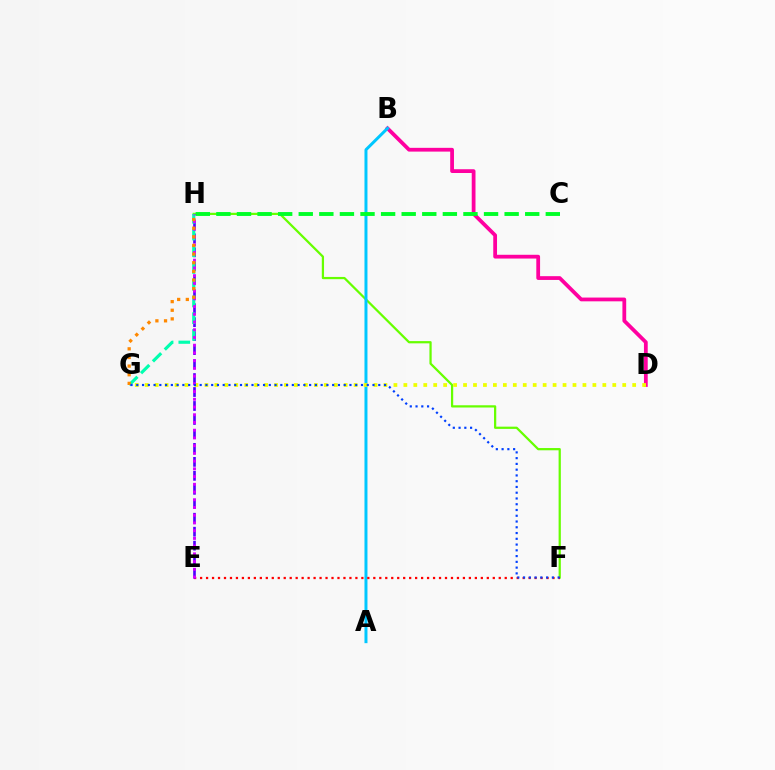{('F', 'H'): [{'color': '#66ff00', 'line_style': 'solid', 'thickness': 1.61}], ('B', 'D'): [{'color': '#ff00a0', 'line_style': 'solid', 'thickness': 2.71}], ('A', 'B'): [{'color': '#00c7ff', 'line_style': 'solid', 'thickness': 2.15}], ('E', 'F'): [{'color': '#ff0000', 'line_style': 'dotted', 'thickness': 1.62}], ('E', 'H'): [{'color': '#4f00ff', 'line_style': 'dashed', 'thickness': 1.9}, {'color': '#d600ff', 'line_style': 'dotted', 'thickness': 2.1}], ('D', 'G'): [{'color': '#eeff00', 'line_style': 'dotted', 'thickness': 2.7}], ('C', 'H'): [{'color': '#00ff27', 'line_style': 'dashed', 'thickness': 2.8}], ('G', 'H'): [{'color': '#00ffaf', 'line_style': 'dashed', 'thickness': 2.27}, {'color': '#ff8800', 'line_style': 'dotted', 'thickness': 2.35}], ('F', 'G'): [{'color': '#003fff', 'line_style': 'dotted', 'thickness': 1.57}]}